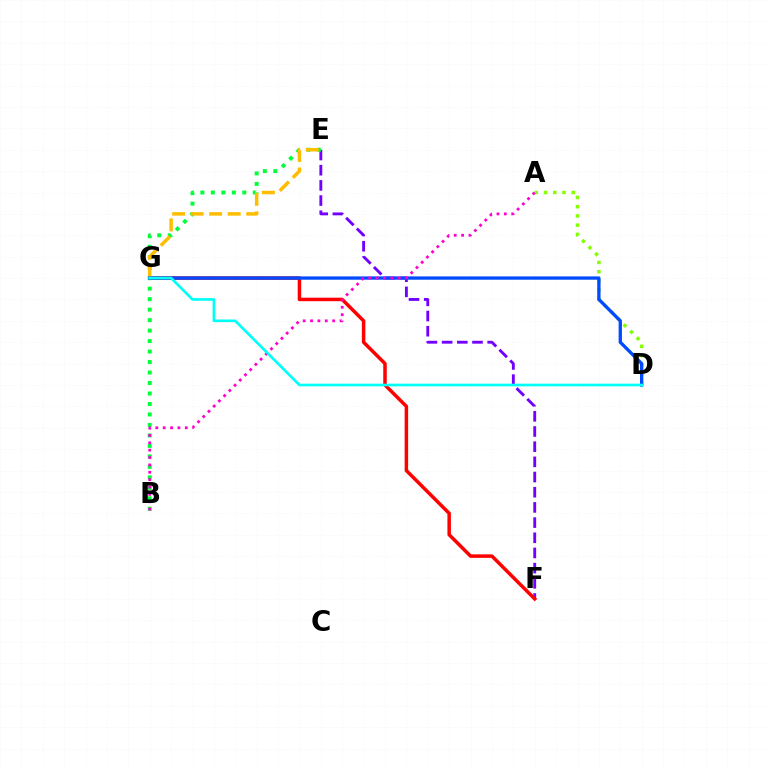{('E', 'F'): [{'color': '#7200ff', 'line_style': 'dashed', 'thickness': 2.06}], ('F', 'G'): [{'color': '#ff0000', 'line_style': 'solid', 'thickness': 2.52}], ('B', 'E'): [{'color': '#00ff39', 'line_style': 'dotted', 'thickness': 2.85}], ('E', 'G'): [{'color': '#ffbd00', 'line_style': 'dashed', 'thickness': 2.52}], ('A', 'D'): [{'color': '#84ff00', 'line_style': 'dotted', 'thickness': 2.51}], ('D', 'G'): [{'color': '#004bff', 'line_style': 'solid', 'thickness': 2.39}, {'color': '#00fff6', 'line_style': 'solid', 'thickness': 1.91}], ('A', 'B'): [{'color': '#ff00cf', 'line_style': 'dotted', 'thickness': 2.0}]}